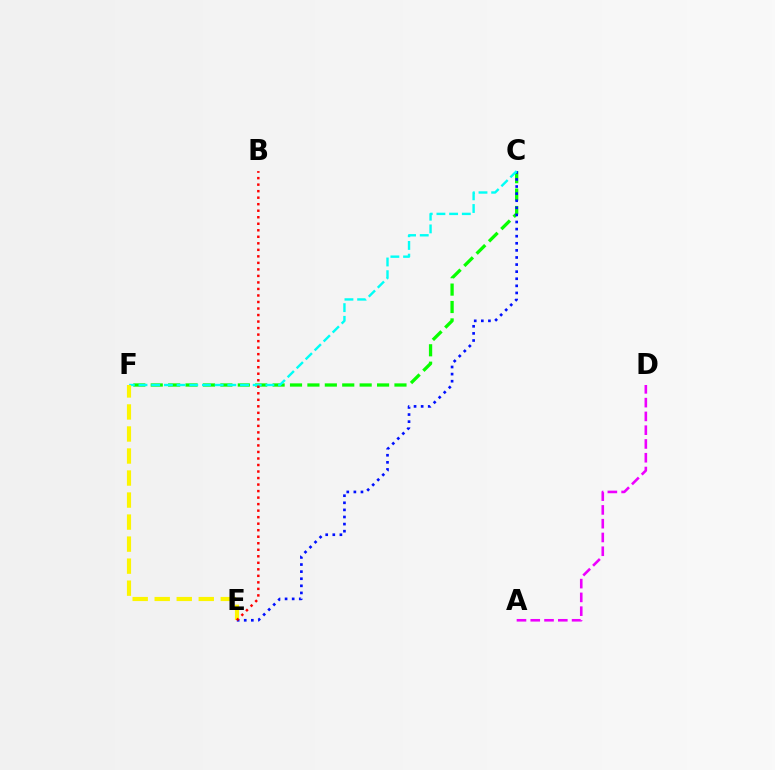{('A', 'D'): [{'color': '#ee00ff', 'line_style': 'dashed', 'thickness': 1.87}], ('C', 'F'): [{'color': '#08ff00', 'line_style': 'dashed', 'thickness': 2.37}, {'color': '#00fff6', 'line_style': 'dashed', 'thickness': 1.72}], ('C', 'E'): [{'color': '#0010ff', 'line_style': 'dotted', 'thickness': 1.93}], ('E', 'F'): [{'color': '#fcf500', 'line_style': 'dashed', 'thickness': 2.99}], ('B', 'E'): [{'color': '#ff0000', 'line_style': 'dotted', 'thickness': 1.77}]}